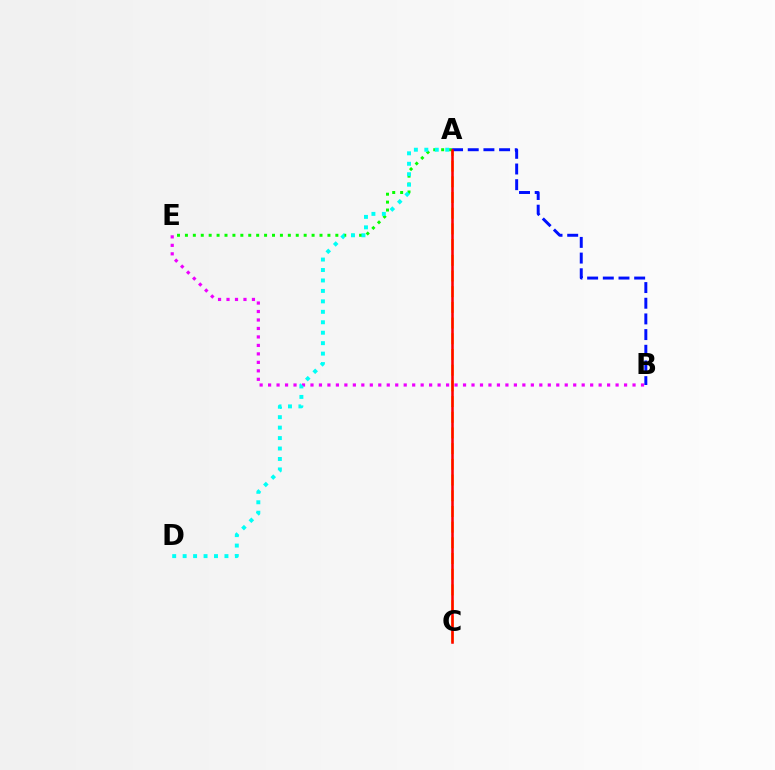{('A', 'C'): [{'color': '#fcf500', 'line_style': 'dashed', 'thickness': 2.13}, {'color': '#ff0000', 'line_style': 'solid', 'thickness': 1.84}], ('B', 'E'): [{'color': '#ee00ff', 'line_style': 'dotted', 'thickness': 2.3}], ('A', 'B'): [{'color': '#0010ff', 'line_style': 'dashed', 'thickness': 2.13}], ('A', 'E'): [{'color': '#08ff00', 'line_style': 'dotted', 'thickness': 2.15}], ('A', 'D'): [{'color': '#00fff6', 'line_style': 'dotted', 'thickness': 2.84}]}